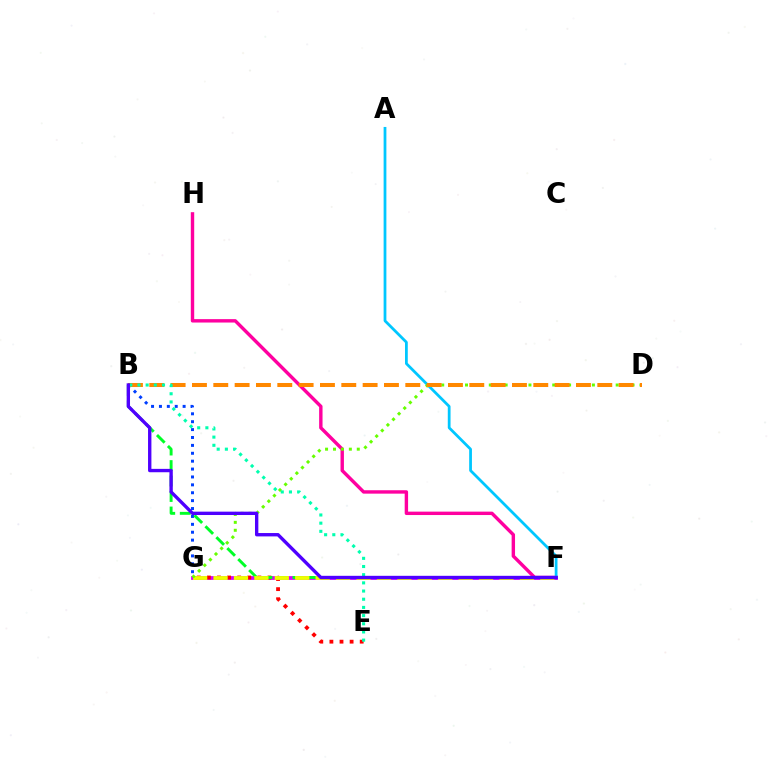{('F', 'H'): [{'color': '#ff00a0', 'line_style': 'solid', 'thickness': 2.45}], ('B', 'G'): [{'color': '#003fff', 'line_style': 'dotted', 'thickness': 2.15}], ('F', 'G'): [{'color': '#d600ff', 'line_style': 'solid', 'thickness': 2.71}, {'color': '#eeff00', 'line_style': 'dashed', 'thickness': 2.77}], ('E', 'G'): [{'color': '#ff0000', 'line_style': 'dotted', 'thickness': 2.74}], ('B', 'F'): [{'color': '#00ff27', 'line_style': 'dashed', 'thickness': 2.1}, {'color': '#4f00ff', 'line_style': 'solid', 'thickness': 2.42}], ('A', 'F'): [{'color': '#00c7ff', 'line_style': 'solid', 'thickness': 1.99}], ('D', 'G'): [{'color': '#66ff00', 'line_style': 'dotted', 'thickness': 2.15}], ('B', 'D'): [{'color': '#ff8800', 'line_style': 'dashed', 'thickness': 2.9}], ('B', 'E'): [{'color': '#00ffaf', 'line_style': 'dotted', 'thickness': 2.22}]}